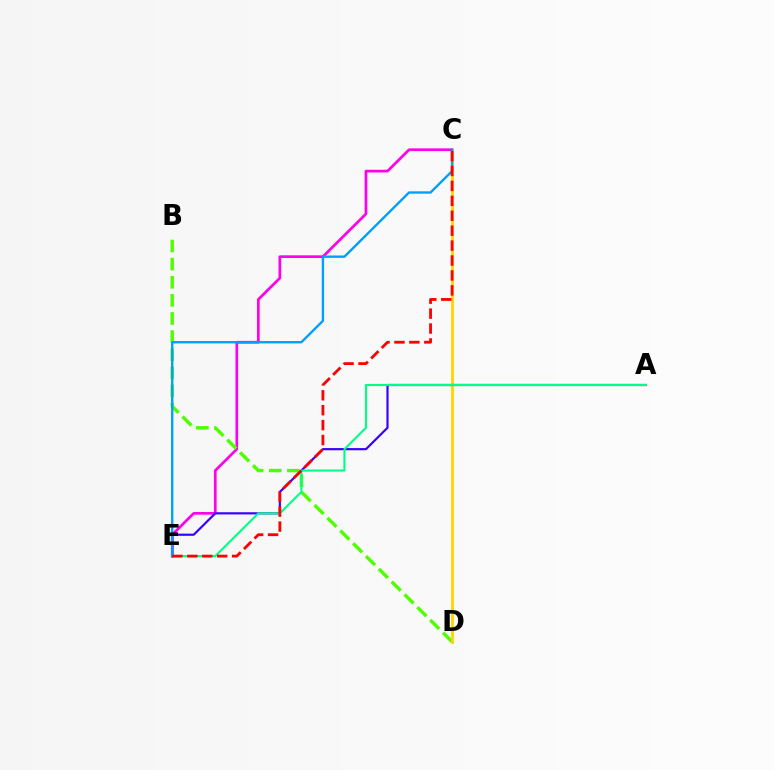{('C', 'E'): [{'color': '#ff00ed', 'line_style': 'solid', 'thickness': 1.94}, {'color': '#009eff', 'line_style': 'solid', 'thickness': 1.69}, {'color': '#ff0000', 'line_style': 'dashed', 'thickness': 2.03}], ('B', 'D'): [{'color': '#4fff00', 'line_style': 'dashed', 'thickness': 2.46}], ('C', 'D'): [{'color': '#ffd500', 'line_style': 'solid', 'thickness': 2.05}], ('A', 'E'): [{'color': '#3700ff', 'line_style': 'solid', 'thickness': 1.57}, {'color': '#00ff86', 'line_style': 'solid', 'thickness': 1.52}]}